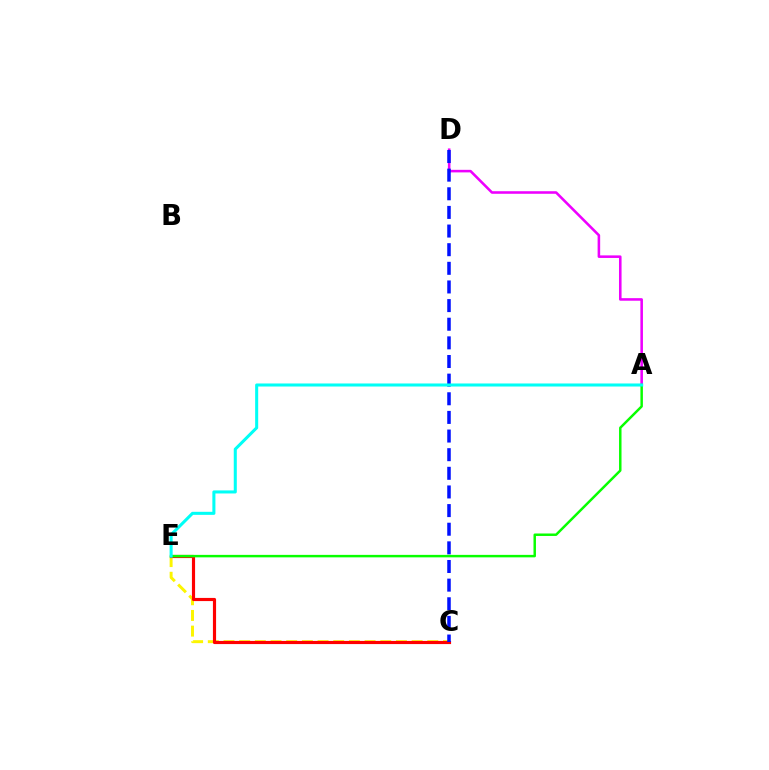{('C', 'E'): [{'color': '#fcf500', 'line_style': 'dashed', 'thickness': 2.13}, {'color': '#ff0000', 'line_style': 'solid', 'thickness': 2.27}], ('A', 'D'): [{'color': '#ee00ff', 'line_style': 'solid', 'thickness': 1.85}], ('C', 'D'): [{'color': '#0010ff', 'line_style': 'dashed', 'thickness': 2.53}], ('A', 'E'): [{'color': '#08ff00', 'line_style': 'solid', 'thickness': 1.78}, {'color': '#00fff6', 'line_style': 'solid', 'thickness': 2.2}]}